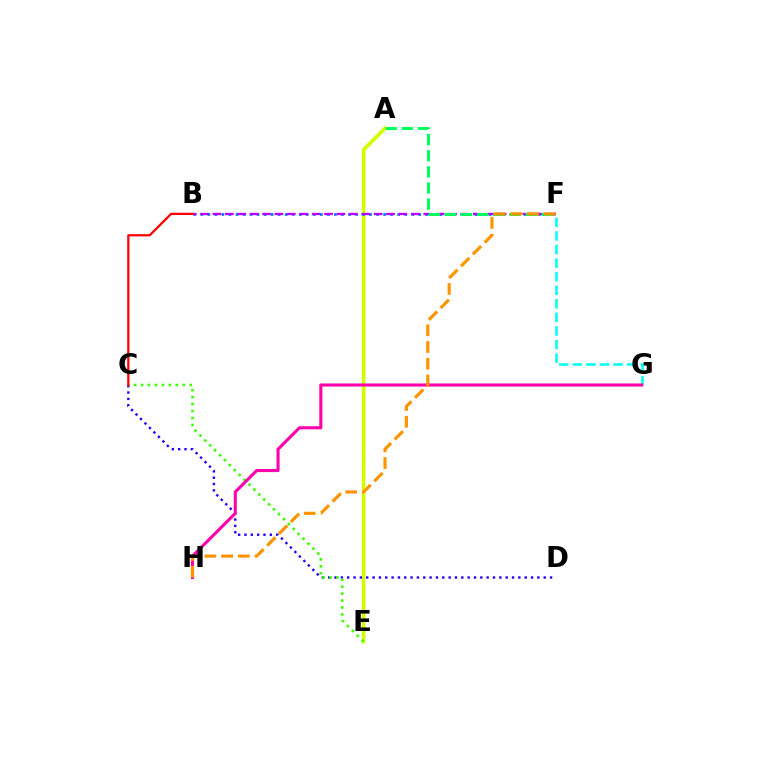{('A', 'E'): [{'color': '#d1ff00', 'line_style': 'solid', 'thickness': 2.64}], ('C', 'D'): [{'color': '#2500ff', 'line_style': 'dotted', 'thickness': 1.72}], ('C', 'E'): [{'color': '#3dff00', 'line_style': 'dotted', 'thickness': 1.89}], ('B', 'F'): [{'color': '#0074ff', 'line_style': 'dotted', 'thickness': 1.91}, {'color': '#b900ff', 'line_style': 'dashed', 'thickness': 1.68}], ('F', 'G'): [{'color': '#00fff6', 'line_style': 'dashed', 'thickness': 1.84}], ('G', 'H'): [{'color': '#ff00ac', 'line_style': 'solid', 'thickness': 2.21}], ('B', 'C'): [{'color': '#ff0000', 'line_style': 'solid', 'thickness': 1.62}], ('A', 'F'): [{'color': '#00ff5c', 'line_style': 'dashed', 'thickness': 2.19}], ('F', 'H'): [{'color': '#ff9400', 'line_style': 'dashed', 'thickness': 2.27}]}